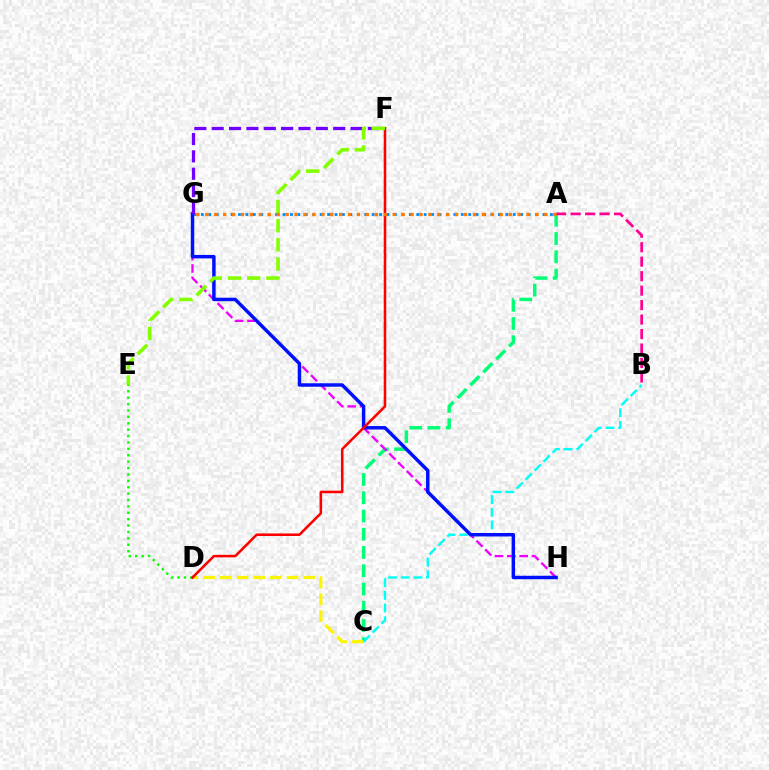{('A', 'C'): [{'color': '#00ff74', 'line_style': 'dashed', 'thickness': 2.48}], ('A', 'G'): [{'color': '#008cff', 'line_style': 'dotted', 'thickness': 2.02}, {'color': '#ff7c00', 'line_style': 'dotted', 'thickness': 2.42}], ('G', 'H'): [{'color': '#ee00ff', 'line_style': 'dashed', 'thickness': 1.67}, {'color': '#0010ff', 'line_style': 'solid', 'thickness': 2.49}], ('C', 'D'): [{'color': '#fcf500', 'line_style': 'dashed', 'thickness': 2.27}], ('B', 'C'): [{'color': '#00fff6', 'line_style': 'dashed', 'thickness': 1.72}], ('D', 'E'): [{'color': '#08ff00', 'line_style': 'dotted', 'thickness': 1.74}], ('F', 'G'): [{'color': '#7200ff', 'line_style': 'dashed', 'thickness': 2.36}], ('A', 'B'): [{'color': '#ff0094', 'line_style': 'dashed', 'thickness': 1.97}], ('D', 'F'): [{'color': '#ff0000', 'line_style': 'solid', 'thickness': 1.84}], ('E', 'F'): [{'color': '#84ff00', 'line_style': 'dashed', 'thickness': 2.6}]}